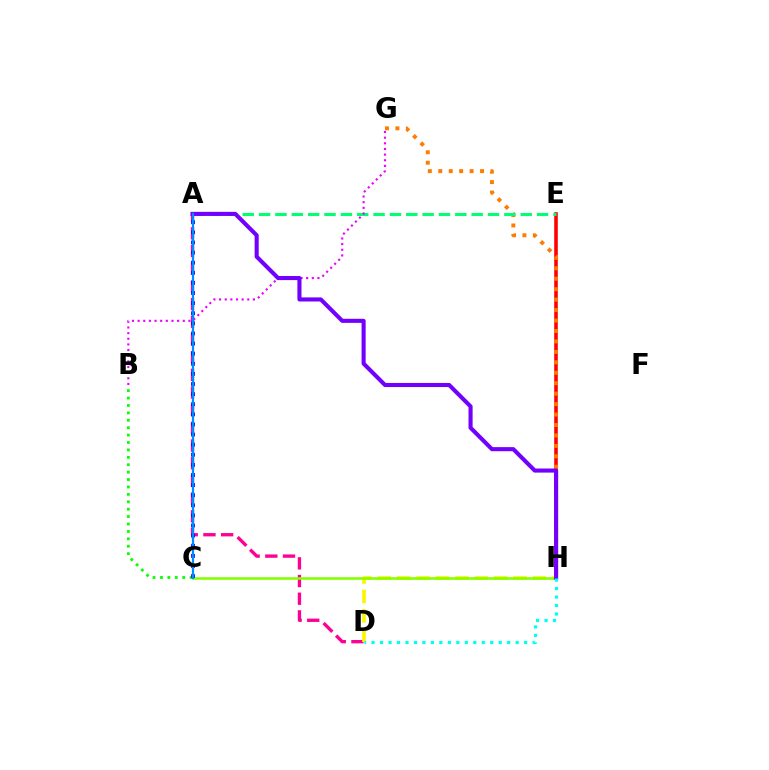{('E', 'H'): [{'color': '#ff0000', 'line_style': 'solid', 'thickness': 2.58}], ('A', 'D'): [{'color': '#ff0094', 'line_style': 'dashed', 'thickness': 2.4}], ('G', 'H'): [{'color': '#ff7c00', 'line_style': 'dotted', 'thickness': 2.84}], ('A', 'E'): [{'color': '#00ff74', 'line_style': 'dashed', 'thickness': 2.22}], ('B', 'G'): [{'color': '#ee00ff', 'line_style': 'dotted', 'thickness': 1.53}], ('B', 'C'): [{'color': '#08ff00', 'line_style': 'dotted', 'thickness': 2.01}], ('D', 'H'): [{'color': '#fcf500', 'line_style': 'dashed', 'thickness': 2.63}, {'color': '#00fff6', 'line_style': 'dotted', 'thickness': 2.3}], ('C', 'H'): [{'color': '#84ff00', 'line_style': 'solid', 'thickness': 1.85}], ('A', 'H'): [{'color': '#7200ff', 'line_style': 'solid', 'thickness': 2.94}], ('A', 'C'): [{'color': '#0010ff', 'line_style': 'dotted', 'thickness': 2.75}, {'color': '#008cff', 'line_style': 'solid', 'thickness': 1.58}]}